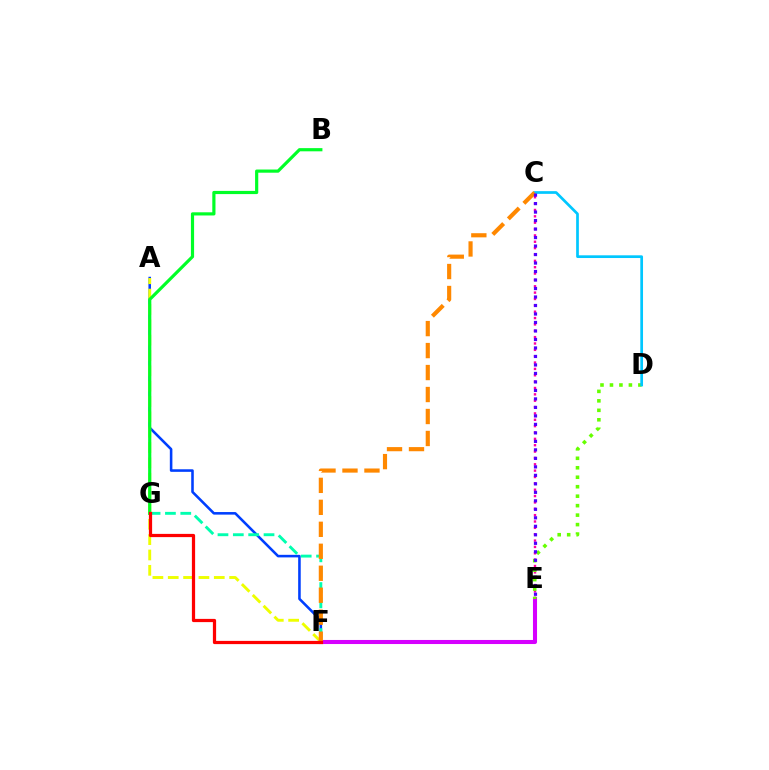{('A', 'F'): [{'color': '#003fff', 'line_style': 'solid', 'thickness': 1.85}, {'color': '#eeff00', 'line_style': 'dashed', 'thickness': 2.08}], ('F', 'G'): [{'color': '#00ffaf', 'line_style': 'dashed', 'thickness': 2.09}, {'color': '#ff0000', 'line_style': 'solid', 'thickness': 2.32}], ('B', 'G'): [{'color': '#00ff27', 'line_style': 'solid', 'thickness': 2.29}], ('E', 'F'): [{'color': '#d600ff', 'line_style': 'solid', 'thickness': 2.93}], ('C', 'E'): [{'color': '#ff00a0', 'line_style': 'dotted', 'thickness': 1.73}, {'color': '#4f00ff', 'line_style': 'dotted', 'thickness': 2.31}], ('D', 'E'): [{'color': '#66ff00', 'line_style': 'dotted', 'thickness': 2.57}], ('C', 'D'): [{'color': '#00c7ff', 'line_style': 'solid', 'thickness': 1.95}], ('C', 'F'): [{'color': '#ff8800', 'line_style': 'dashed', 'thickness': 2.99}]}